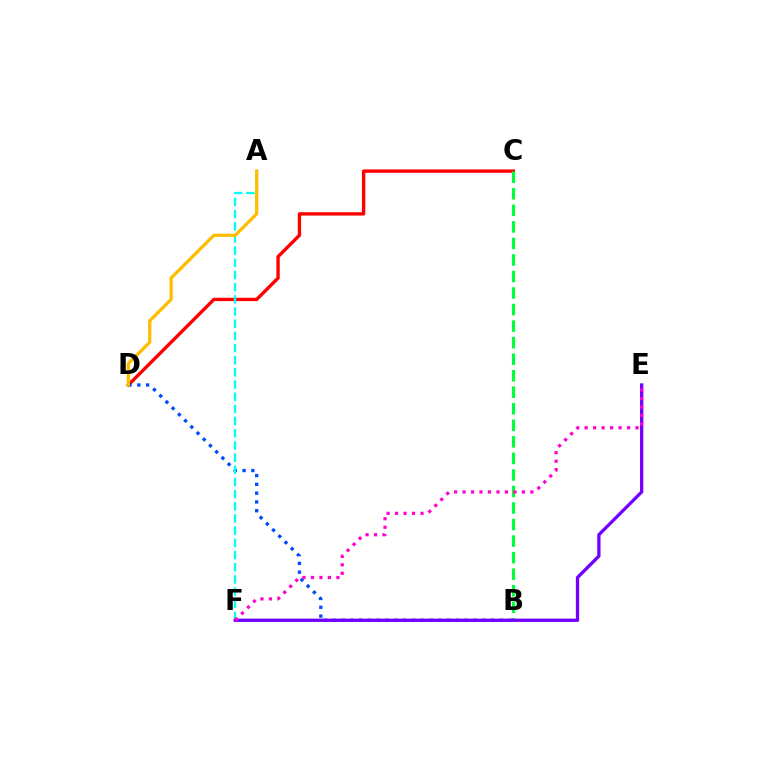{('C', 'D'): [{'color': '#ff0000', 'line_style': 'solid', 'thickness': 2.43}], ('B', 'F'): [{'color': '#84ff00', 'line_style': 'dotted', 'thickness': 1.63}], ('B', 'D'): [{'color': '#004bff', 'line_style': 'dotted', 'thickness': 2.39}], ('A', 'F'): [{'color': '#00fff6', 'line_style': 'dashed', 'thickness': 1.65}], ('B', 'C'): [{'color': '#00ff39', 'line_style': 'dashed', 'thickness': 2.25}], ('A', 'D'): [{'color': '#ffbd00', 'line_style': 'solid', 'thickness': 2.36}], ('E', 'F'): [{'color': '#7200ff', 'line_style': 'solid', 'thickness': 2.37}, {'color': '#ff00cf', 'line_style': 'dotted', 'thickness': 2.3}]}